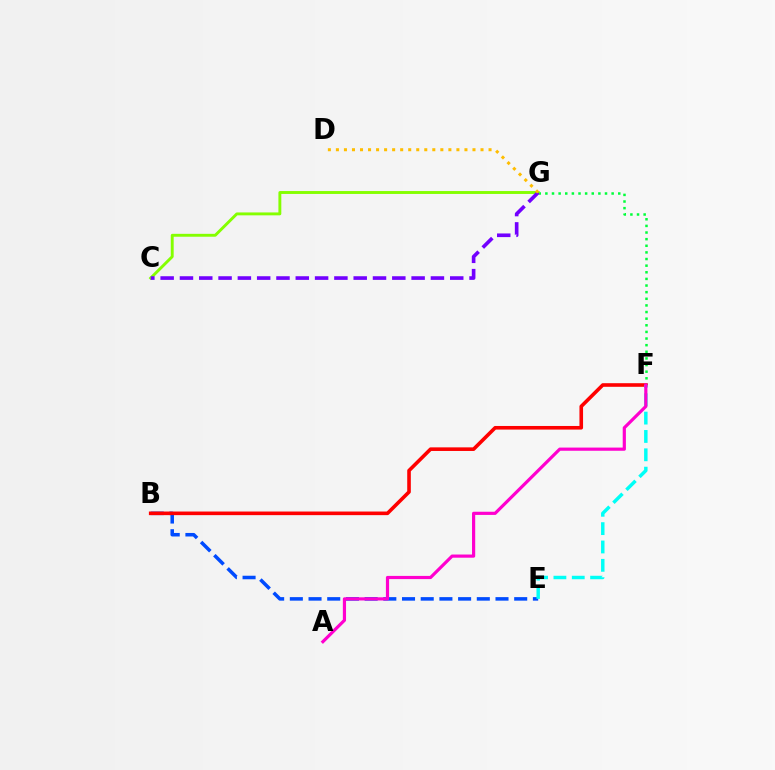{('B', 'E'): [{'color': '#004bff', 'line_style': 'dashed', 'thickness': 2.54}], ('F', 'G'): [{'color': '#00ff39', 'line_style': 'dotted', 'thickness': 1.8}], ('C', 'G'): [{'color': '#84ff00', 'line_style': 'solid', 'thickness': 2.09}, {'color': '#7200ff', 'line_style': 'dashed', 'thickness': 2.62}], ('D', 'G'): [{'color': '#ffbd00', 'line_style': 'dotted', 'thickness': 2.18}], ('B', 'F'): [{'color': '#ff0000', 'line_style': 'solid', 'thickness': 2.6}], ('E', 'F'): [{'color': '#00fff6', 'line_style': 'dashed', 'thickness': 2.49}], ('A', 'F'): [{'color': '#ff00cf', 'line_style': 'solid', 'thickness': 2.29}]}